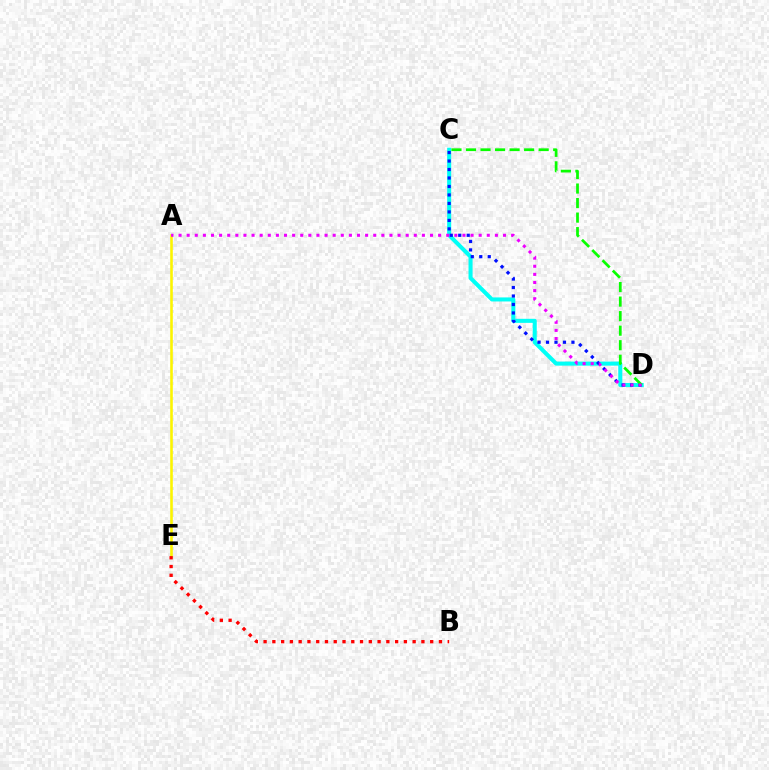{('C', 'D'): [{'color': '#00fff6', 'line_style': 'solid', 'thickness': 2.91}, {'color': '#0010ff', 'line_style': 'dotted', 'thickness': 2.3}, {'color': '#08ff00', 'line_style': 'dashed', 'thickness': 1.97}], ('A', 'E'): [{'color': '#fcf500', 'line_style': 'solid', 'thickness': 1.87}], ('B', 'E'): [{'color': '#ff0000', 'line_style': 'dotted', 'thickness': 2.38}], ('A', 'D'): [{'color': '#ee00ff', 'line_style': 'dotted', 'thickness': 2.2}]}